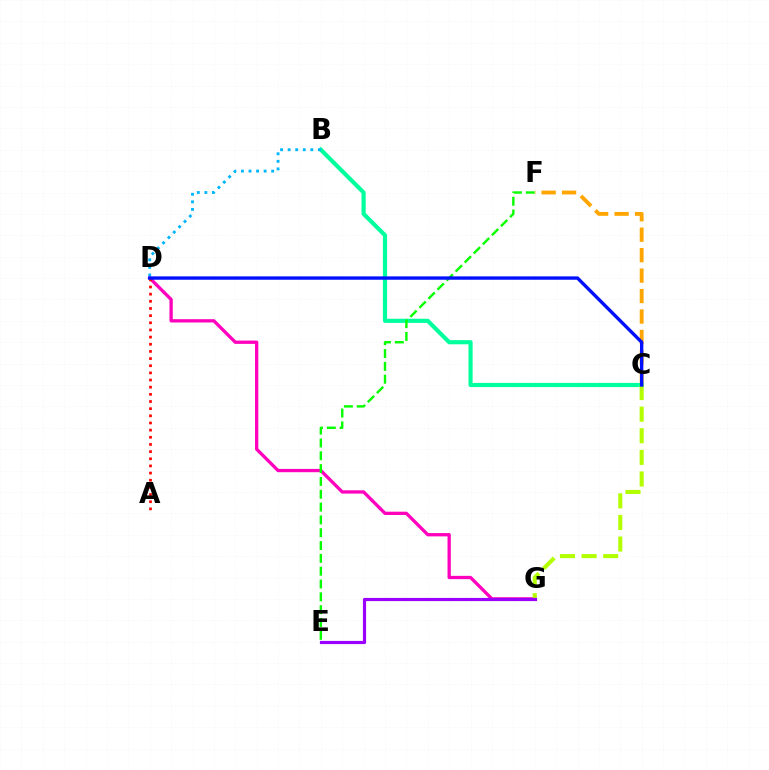{('C', 'F'): [{'color': '#ffa500', 'line_style': 'dashed', 'thickness': 2.78}], ('D', 'G'): [{'color': '#ff00bd', 'line_style': 'solid', 'thickness': 2.38}], ('A', 'D'): [{'color': '#ff0000', 'line_style': 'dotted', 'thickness': 1.94}], ('B', 'C'): [{'color': '#00ff9d', 'line_style': 'solid', 'thickness': 2.99}], ('B', 'D'): [{'color': '#00b5ff', 'line_style': 'dotted', 'thickness': 2.06}], ('C', 'G'): [{'color': '#b3ff00', 'line_style': 'dashed', 'thickness': 2.94}], ('E', 'F'): [{'color': '#08ff00', 'line_style': 'dashed', 'thickness': 1.74}], ('C', 'D'): [{'color': '#0010ff', 'line_style': 'solid', 'thickness': 2.42}], ('E', 'G'): [{'color': '#9b00ff', 'line_style': 'solid', 'thickness': 2.29}]}